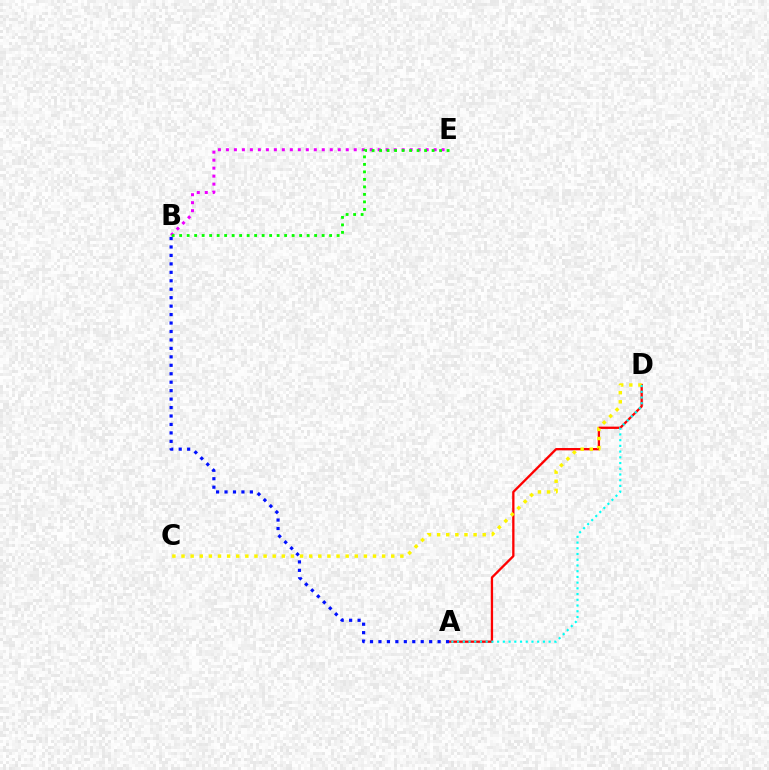{('A', 'D'): [{'color': '#ff0000', 'line_style': 'solid', 'thickness': 1.66}, {'color': '#00fff6', 'line_style': 'dotted', 'thickness': 1.55}], ('C', 'D'): [{'color': '#fcf500', 'line_style': 'dotted', 'thickness': 2.48}], ('A', 'B'): [{'color': '#0010ff', 'line_style': 'dotted', 'thickness': 2.3}], ('B', 'E'): [{'color': '#ee00ff', 'line_style': 'dotted', 'thickness': 2.17}, {'color': '#08ff00', 'line_style': 'dotted', 'thickness': 2.04}]}